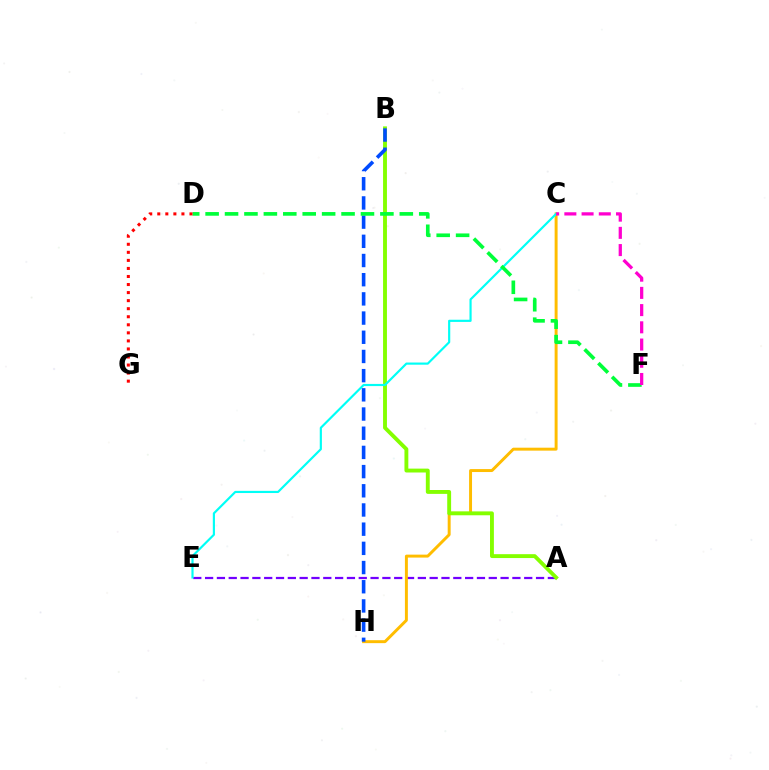{('A', 'E'): [{'color': '#7200ff', 'line_style': 'dashed', 'thickness': 1.61}], ('C', 'H'): [{'color': '#ffbd00', 'line_style': 'solid', 'thickness': 2.12}], ('A', 'B'): [{'color': '#84ff00', 'line_style': 'solid', 'thickness': 2.79}], ('C', 'E'): [{'color': '#00fff6', 'line_style': 'solid', 'thickness': 1.56}], ('B', 'H'): [{'color': '#004bff', 'line_style': 'dashed', 'thickness': 2.61}], ('D', 'F'): [{'color': '#00ff39', 'line_style': 'dashed', 'thickness': 2.64}], ('C', 'F'): [{'color': '#ff00cf', 'line_style': 'dashed', 'thickness': 2.34}], ('D', 'G'): [{'color': '#ff0000', 'line_style': 'dotted', 'thickness': 2.19}]}